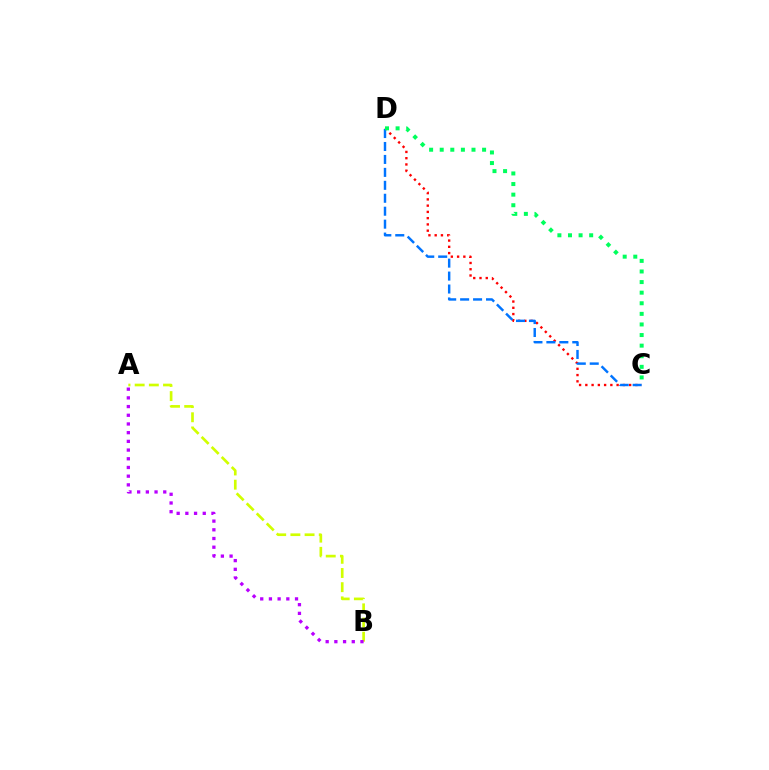{('A', 'B'): [{'color': '#d1ff00', 'line_style': 'dashed', 'thickness': 1.93}, {'color': '#b900ff', 'line_style': 'dotted', 'thickness': 2.36}], ('C', 'D'): [{'color': '#ff0000', 'line_style': 'dotted', 'thickness': 1.7}, {'color': '#0074ff', 'line_style': 'dashed', 'thickness': 1.76}, {'color': '#00ff5c', 'line_style': 'dotted', 'thickness': 2.88}]}